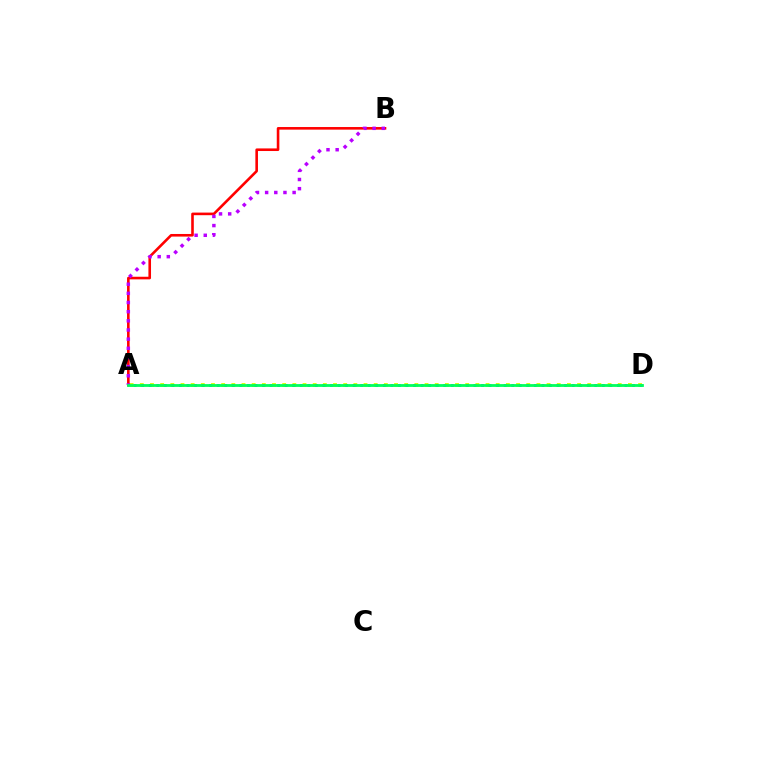{('A', 'D'): [{'color': '#d1ff00', 'line_style': 'dotted', 'thickness': 2.76}, {'color': '#0074ff', 'line_style': 'dotted', 'thickness': 2.05}, {'color': '#00ff5c', 'line_style': 'solid', 'thickness': 2.01}], ('A', 'B'): [{'color': '#ff0000', 'line_style': 'solid', 'thickness': 1.88}, {'color': '#b900ff', 'line_style': 'dotted', 'thickness': 2.49}]}